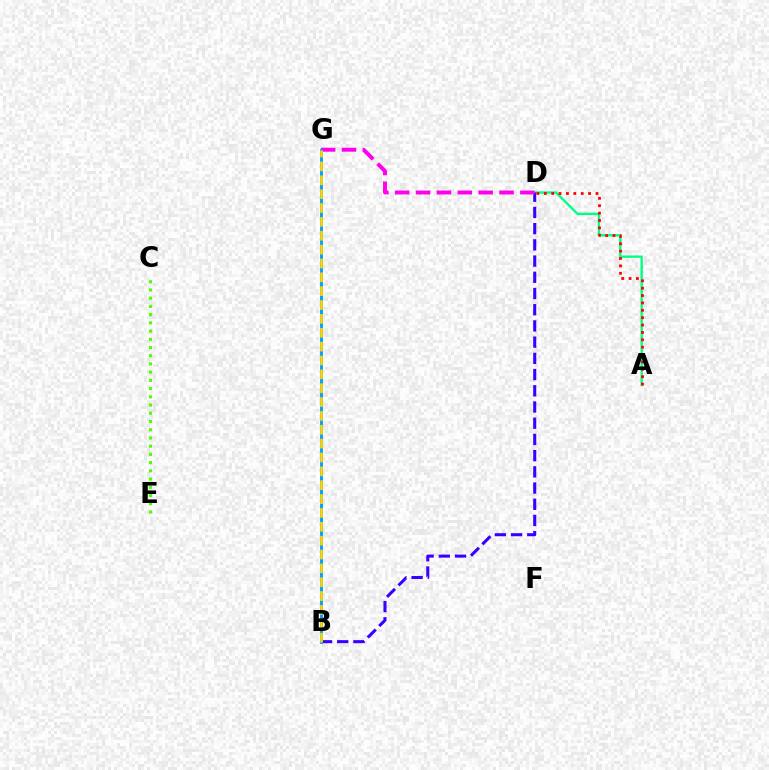{('C', 'E'): [{'color': '#4fff00', 'line_style': 'dotted', 'thickness': 2.23}], ('A', 'D'): [{'color': '#00ff86', 'line_style': 'solid', 'thickness': 1.71}, {'color': '#ff0000', 'line_style': 'dotted', 'thickness': 2.01}], ('B', 'D'): [{'color': '#3700ff', 'line_style': 'dashed', 'thickness': 2.2}], ('D', 'G'): [{'color': '#ff00ed', 'line_style': 'dashed', 'thickness': 2.83}], ('B', 'G'): [{'color': '#009eff', 'line_style': 'solid', 'thickness': 2.06}, {'color': '#ffd500', 'line_style': 'dashed', 'thickness': 1.88}]}